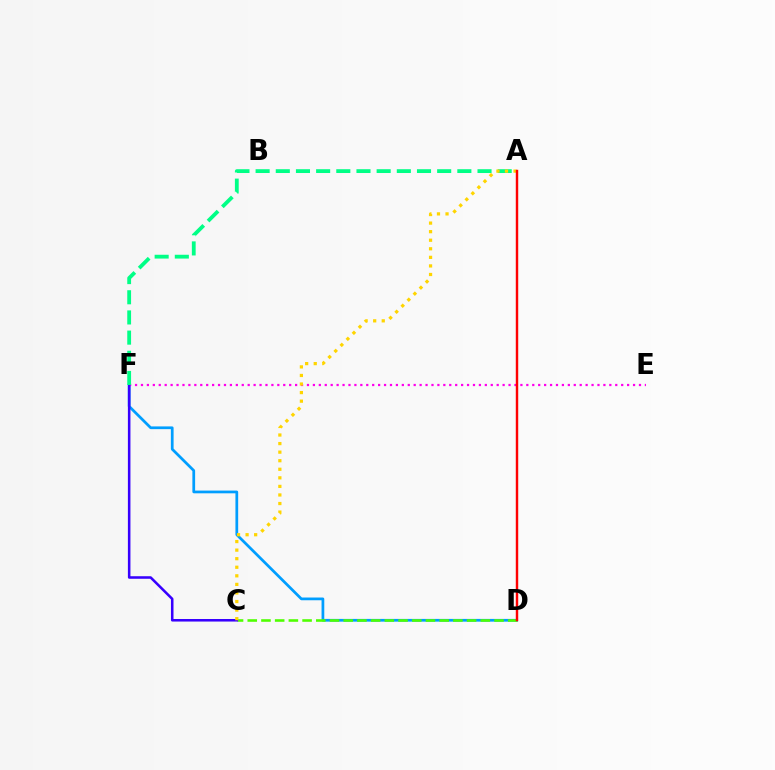{('D', 'F'): [{'color': '#009eff', 'line_style': 'solid', 'thickness': 1.97}], ('C', 'D'): [{'color': '#4fff00', 'line_style': 'dashed', 'thickness': 1.86}], ('E', 'F'): [{'color': '#ff00ed', 'line_style': 'dotted', 'thickness': 1.61}], ('C', 'F'): [{'color': '#3700ff', 'line_style': 'solid', 'thickness': 1.83}], ('A', 'F'): [{'color': '#00ff86', 'line_style': 'dashed', 'thickness': 2.74}], ('A', 'C'): [{'color': '#ffd500', 'line_style': 'dotted', 'thickness': 2.33}], ('A', 'D'): [{'color': '#ff0000', 'line_style': 'solid', 'thickness': 1.75}]}